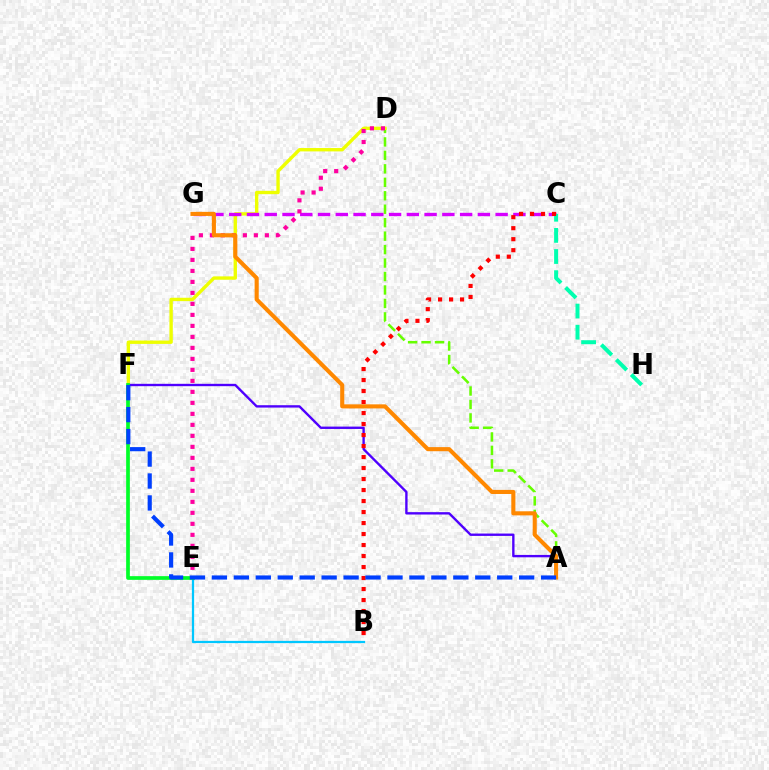{('A', 'D'): [{'color': '#66ff00', 'line_style': 'dashed', 'thickness': 1.83}], ('D', 'F'): [{'color': '#eeff00', 'line_style': 'solid', 'thickness': 2.42}], ('C', 'G'): [{'color': '#d600ff', 'line_style': 'dashed', 'thickness': 2.41}], ('A', 'F'): [{'color': '#4f00ff', 'line_style': 'solid', 'thickness': 1.71}, {'color': '#003fff', 'line_style': 'dashed', 'thickness': 2.98}], ('C', 'H'): [{'color': '#00ffaf', 'line_style': 'dashed', 'thickness': 2.87}], ('B', 'C'): [{'color': '#ff0000', 'line_style': 'dotted', 'thickness': 2.99}], ('D', 'E'): [{'color': '#ff00a0', 'line_style': 'dotted', 'thickness': 2.99}], ('B', 'E'): [{'color': '#00c7ff', 'line_style': 'solid', 'thickness': 1.61}], ('E', 'F'): [{'color': '#00ff27', 'line_style': 'solid', 'thickness': 2.66}], ('A', 'G'): [{'color': '#ff8800', 'line_style': 'solid', 'thickness': 2.94}]}